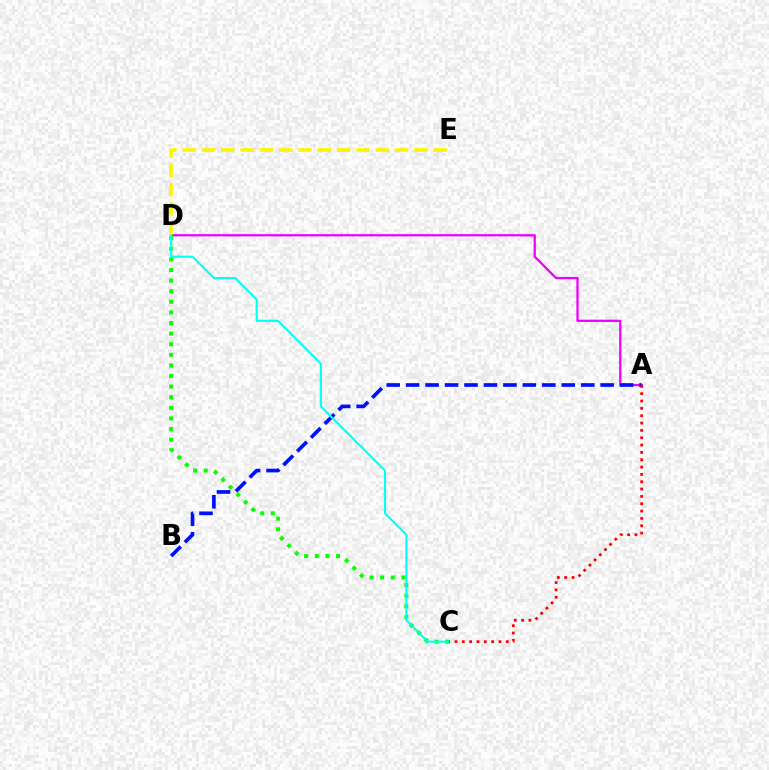{('A', 'D'): [{'color': '#ee00ff', 'line_style': 'solid', 'thickness': 1.62}], ('D', 'E'): [{'color': '#fcf500', 'line_style': 'dashed', 'thickness': 2.62}], ('C', 'D'): [{'color': '#08ff00', 'line_style': 'dotted', 'thickness': 2.88}, {'color': '#00fff6', 'line_style': 'solid', 'thickness': 1.5}], ('A', 'B'): [{'color': '#0010ff', 'line_style': 'dashed', 'thickness': 2.64}], ('A', 'C'): [{'color': '#ff0000', 'line_style': 'dotted', 'thickness': 1.99}]}